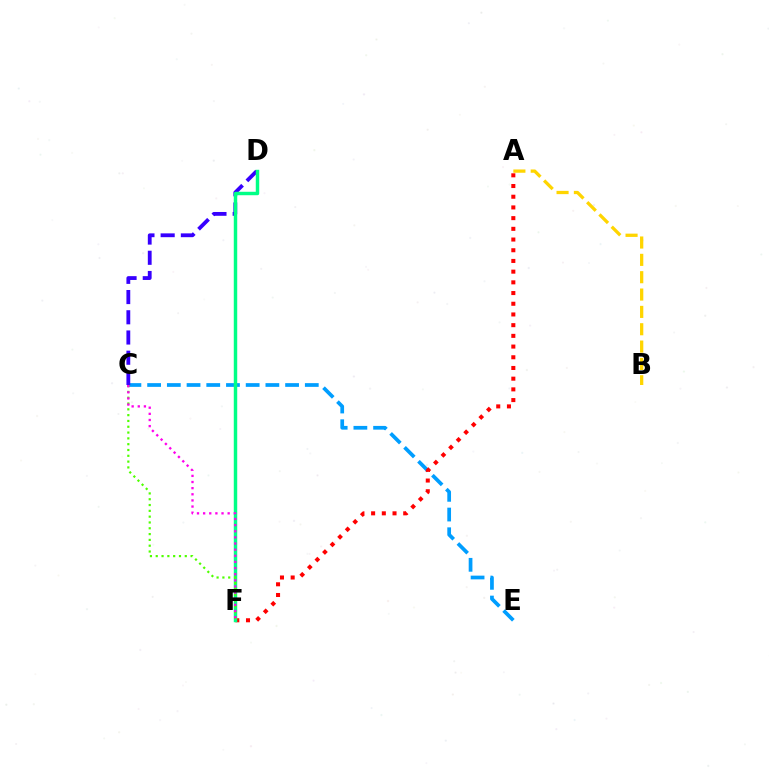{('C', 'E'): [{'color': '#009eff', 'line_style': 'dashed', 'thickness': 2.68}], ('C', 'D'): [{'color': '#3700ff', 'line_style': 'dashed', 'thickness': 2.75}], ('A', 'F'): [{'color': '#ff0000', 'line_style': 'dotted', 'thickness': 2.91}], ('D', 'F'): [{'color': '#00ff86', 'line_style': 'solid', 'thickness': 2.48}], ('A', 'B'): [{'color': '#ffd500', 'line_style': 'dashed', 'thickness': 2.36}], ('C', 'F'): [{'color': '#4fff00', 'line_style': 'dotted', 'thickness': 1.58}, {'color': '#ff00ed', 'line_style': 'dotted', 'thickness': 1.67}]}